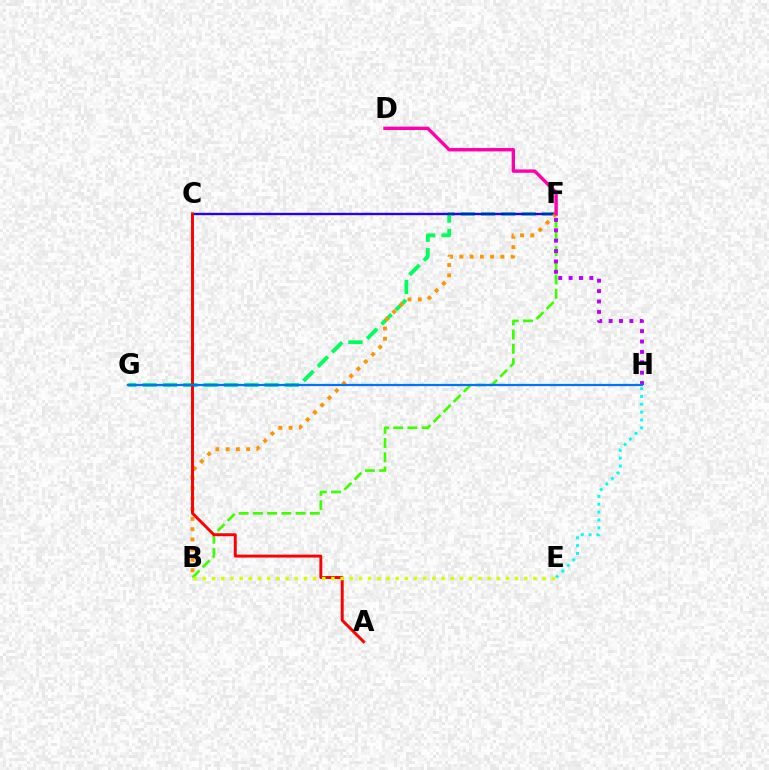{('F', 'G'): [{'color': '#00ff5c', 'line_style': 'dashed', 'thickness': 2.76}], ('B', 'F'): [{'color': '#3dff00', 'line_style': 'dashed', 'thickness': 1.93}, {'color': '#ff9400', 'line_style': 'dotted', 'thickness': 2.79}], ('C', 'F'): [{'color': '#2500ff', 'line_style': 'solid', 'thickness': 1.71}], ('F', 'H'): [{'color': '#b900ff', 'line_style': 'dotted', 'thickness': 2.82}], ('A', 'C'): [{'color': '#ff0000', 'line_style': 'solid', 'thickness': 2.11}], ('B', 'E'): [{'color': '#d1ff00', 'line_style': 'dotted', 'thickness': 2.49}], ('G', 'H'): [{'color': '#0074ff', 'line_style': 'solid', 'thickness': 1.61}], ('E', 'H'): [{'color': '#00fff6', 'line_style': 'dotted', 'thickness': 2.13}], ('D', 'F'): [{'color': '#ff00ac', 'line_style': 'solid', 'thickness': 2.42}]}